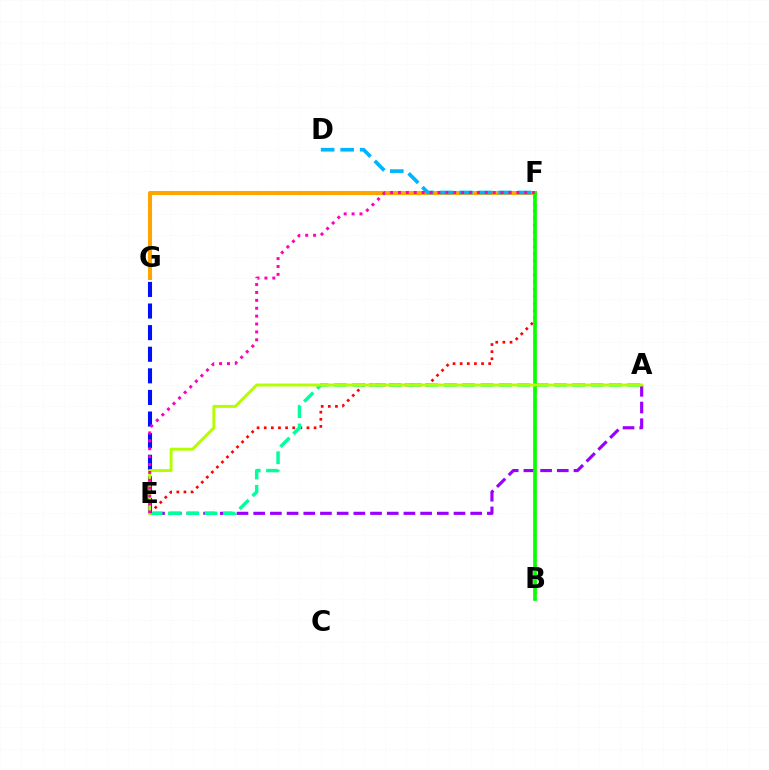{('F', 'G'): [{'color': '#ffa500', 'line_style': 'solid', 'thickness': 2.92}], ('A', 'E'): [{'color': '#9b00ff', 'line_style': 'dashed', 'thickness': 2.27}, {'color': '#00ff9d', 'line_style': 'dashed', 'thickness': 2.49}, {'color': '#b3ff00', 'line_style': 'solid', 'thickness': 2.12}], ('E', 'F'): [{'color': '#ff0000', 'line_style': 'dotted', 'thickness': 1.94}, {'color': '#ff00bd', 'line_style': 'dotted', 'thickness': 2.14}], ('E', 'G'): [{'color': '#0010ff', 'line_style': 'dashed', 'thickness': 2.93}], ('B', 'F'): [{'color': '#08ff00', 'line_style': 'solid', 'thickness': 2.65}], ('D', 'F'): [{'color': '#00b5ff', 'line_style': 'dashed', 'thickness': 2.65}]}